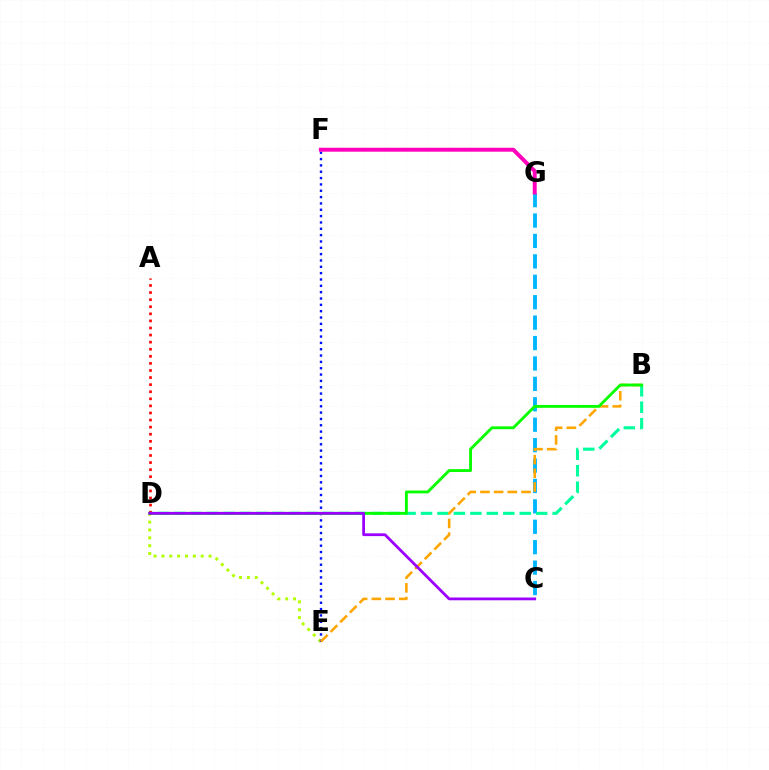{('D', 'E'): [{'color': '#b3ff00', 'line_style': 'dotted', 'thickness': 2.14}], ('E', 'F'): [{'color': '#0010ff', 'line_style': 'dotted', 'thickness': 1.72}], ('C', 'G'): [{'color': '#00b5ff', 'line_style': 'dashed', 'thickness': 2.77}], ('B', 'D'): [{'color': '#00ff9d', 'line_style': 'dashed', 'thickness': 2.24}, {'color': '#08ff00', 'line_style': 'solid', 'thickness': 2.06}], ('A', 'D'): [{'color': '#ff0000', 'line_style': 'dotted', 'thickness': 1.92}], ('B', 'E'): [{'color': '#ffa500', 'line_style': 'dashed', 'thickness': 1.86}], ('F', 'G'): [{'color': '#ff00bd', 'line_style': 'solid', 'thickness': 2.83}], ('C', 'D'): [{'color': '#9b00ff', 'line_style': 'solid', 'thickness': 2.0}]}